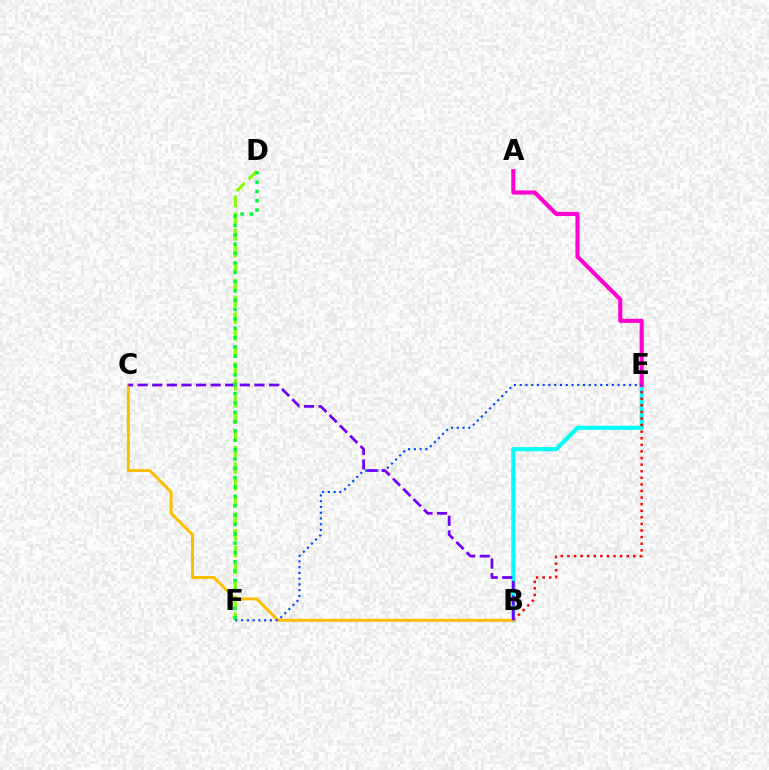{('B', 'E'): [{'color': '#00fff6', 'line_style': 'solid', 'thickness': 2.97}, {'color': '#ff0000', 'line_style': 'dotted', 'thickness': 1.79}], ('A', 'E'): [{'color': '#ff00cf', 'line_style': 'solid', 'thickness': 2.96}], ('D', 'F'): [{'color': '#84ff00', 'line_style': 'dashed', 'thickness': 2.27}, {'color': '#00ff39', 'line_style': 'dotted', 'thickness': 2.54}], ('B', 'C'): [{'color': '#ffbd00', 'line_style': 'solid', 'thickness': 2.13}, {'color': '#7200ff', 'line_style': 'dashed', 'thickness': 1.98}], ('E', 'F'): [{'color': '#004bff', 'line_style': 'dotted', 'thickness': 1.56}]}